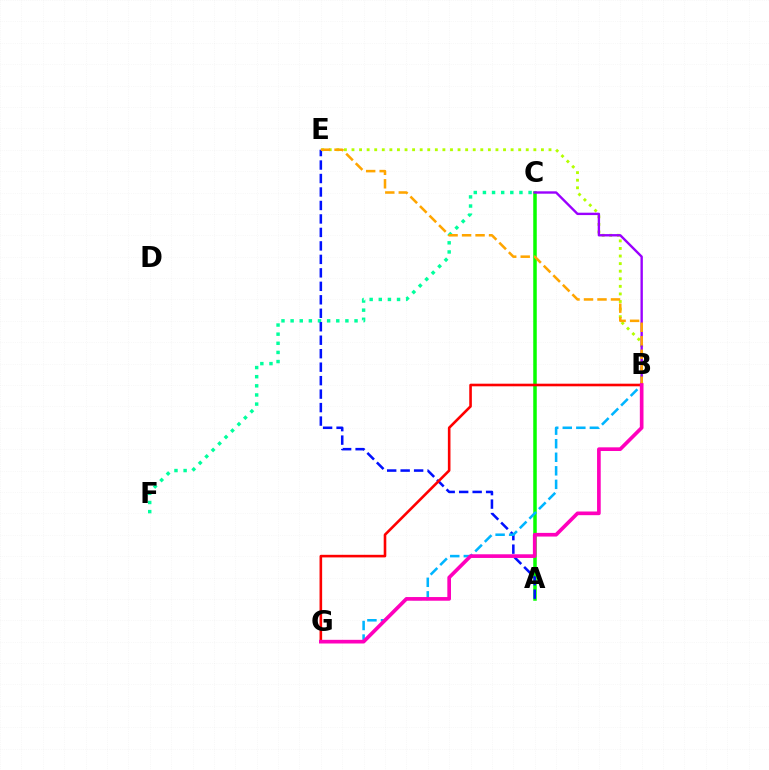{('C', 'F'): [{'color': '#00ff9d', 'line_style': 'dotted', 'thickness': 2.48}], ('A', 'C'): [{'color': '#08ff00', 'line_style': 'solid', 'thickness': 2.53}], ('B', 'E'): [{'color': '#b3ff00', 'line_style': 'dotted', 'thickness': 2.06}, {'color': '#ffa500', 'line_style': 'dashed', 'thickness': 1.83}], ('B', 'C'): [{'color': '#9b00ff', 'line_style': 'solid', 'thickness': 1.71}], ('A', 'E'): [{'color': '#0010ff', 'line_style': 'dashed', 'thickness': 1.83}], ('B', 'G'): [{'color': '#00b5ff', 'line_style': 'dashed', 'thickness': 1.84}, {'color': '#ff0000', 'line_style': 'solid', 'thickness': 1.88}, {'color': '#ff00bd', 'line_style': 'solid', 'thickness': 2.64}]}